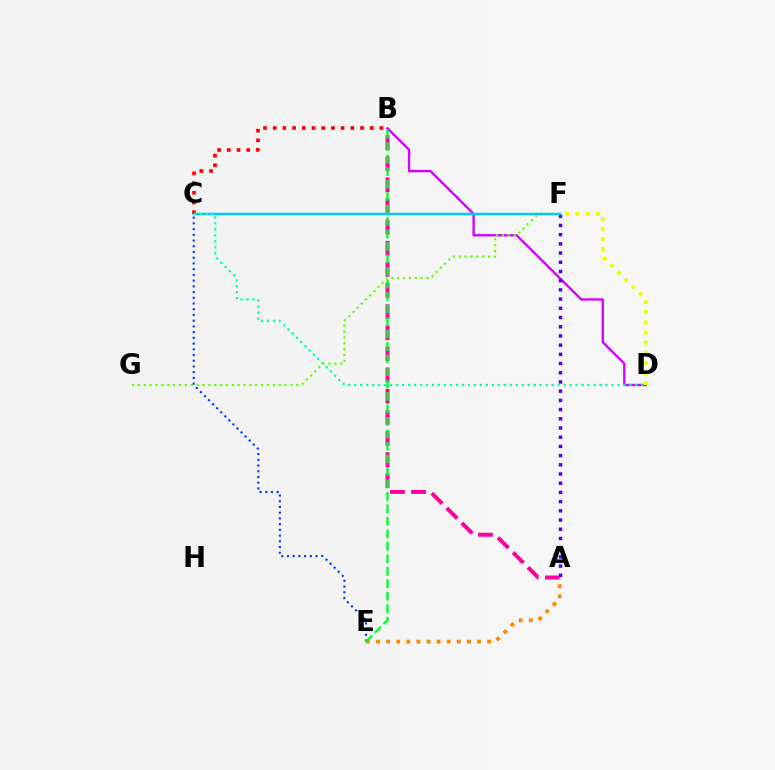{('A', 'B'): [{'color': '#ff00a0', 'line_style': 'dashed', 'thickness': 2.87}], ('B', 'D'): [{'color': '#d600ff', 'line_style': 'solid', 'thickness': 1.69}], ('F', 'G'): [{'color': '#66ff00', 'line_style': 'dotted', 'thickness': 1.59}], ('A', 'E'): [{'color': '#ff8800', 'line_style': 'dotted', 'thickness': 2.74}], ('A', 'F'): [{'color': '#4f00ff', 'line_style': 'dotted', 'thickness': 2.5}], ('D', 'F'): [{'color': '#eeff00', 'line_style': 'dotted', 'thickness': 2.75}], ('C', 'F'): [{'color': '#00c7ff', 'line_style': 'solid', 'thickness': 1.78}], ('B', 'C'): [{'color': '#ff0000', 'line_style': 'dotted', 'thickness': 2.64}], ('C', 'E'): [{'color': '#003fff', 'line_style': 'dotted', 'thickness': 1.56}], ('C', 'D'): [{'color': '#00ffaf', 'line_style': 'dotted', 'thickness': 1.63}], ('B', 'E'): [{'color': '#00ff27', 'line_style': 'dashed', 'thickness': 1.7}]}